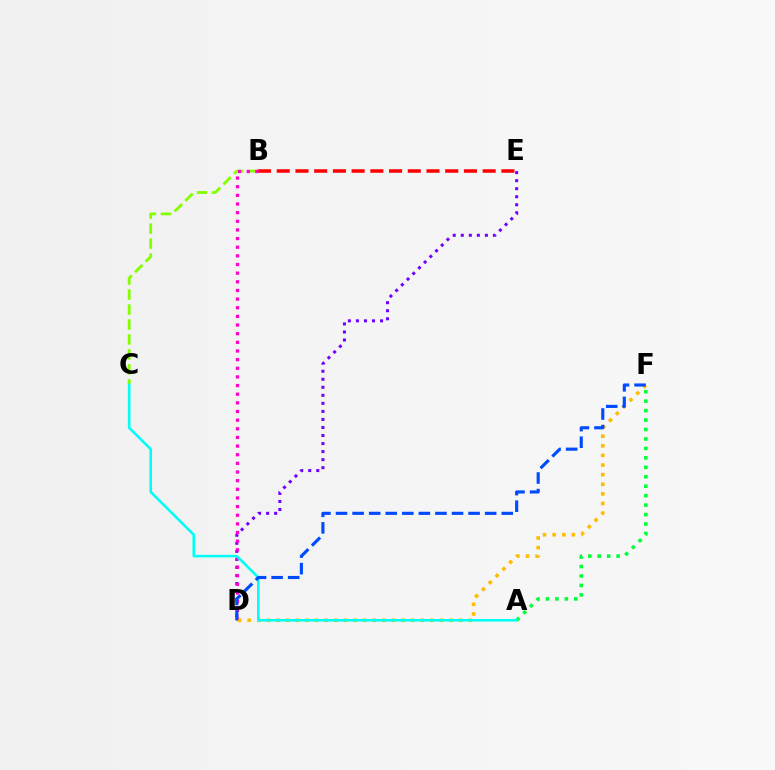{('D', 'E'): [{'color': '#7200ff', 'line_style': 'dotted', 'thickness': 2.18}], ('B', 'C'): [{'color': '#84ff00', 'line_style': 'dashed', 'thickness': 2.03}], ('A', 'F'): [{'color': '#00ff39', 'line_style': 'dotted', 'thickness': 2.57}], ('B', 'E'): [{'color': '#ff0000', 'line_style': 'dashed', 'thickness': 2.54}], ('B', 'D'): [{'color': '#ff00cf', 'line_style': 'dotted', 'thickness': 2.35}], ('D', 'F'): [{'color': '#ffbd00', 'line_style': 'dotted', 'thickness': 2.61}, {'color': '#004bff', 'line_style': 'dashed', 'thickness': 2.25}], ('A', 'C'): [{'color': '#00fff6', 'line_style': 'solid', 'thickness': 1.87}]}